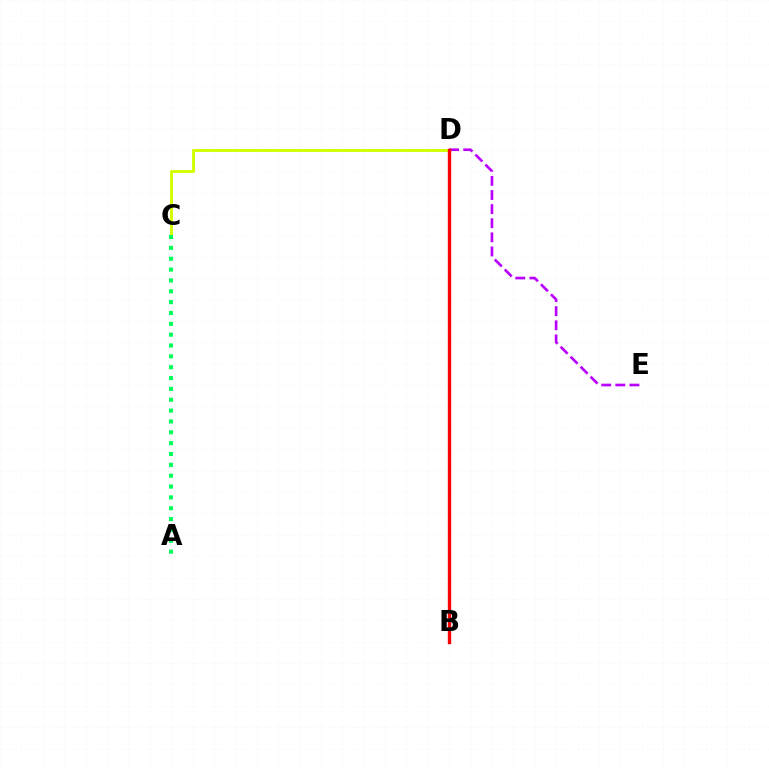{('B', 'D'): [{'color': '#0074ff', 'line_style': 'solid', 'thickness': 1.91}, {'color': '#ff0000', 'line_style': 'solid', 'thickness': 2.43}], ('C', 'D'): [{'color': '#d1ff00', 'line_style': 'solid', 'thickness': 2.09}], ('D', 'E'): [{'color': '#b900ff', 'line_style': 'dashed', 'thickness': 1.92}], ('A', 'C'): [{'color': '#00ff5c', 'line_style': 'dotted', 'thickness': 2.95}]}